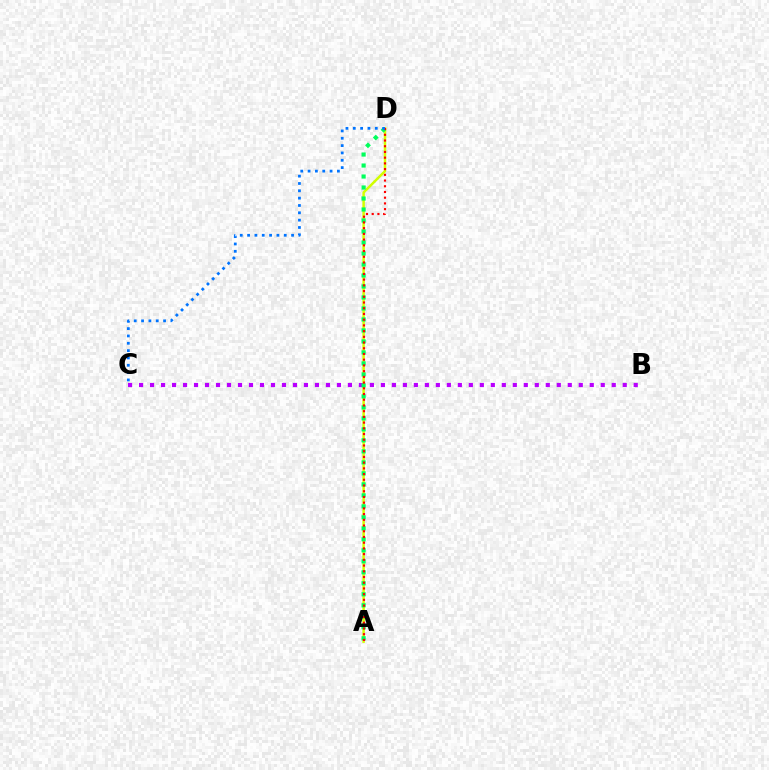{('A', 'D'): [{'color': '#d1ff00', 'line_style': 'solid', 'thickness': 1.79}, {'color': '#00ff5c', 'line_style': 'dotted', 'thickness': 2.99}, {'color': '#ff0000', 'line_style': 'dotted', 'thickness': 1.55}], ('B', 'C'): [{'color': '#b900ff', 'line_style': 'dotted', 'thickness': 2.99}], ('C', 'D'): [{'color': '#0074ff', 'line_style': 'dotted', 'thickness': 1.99}]}